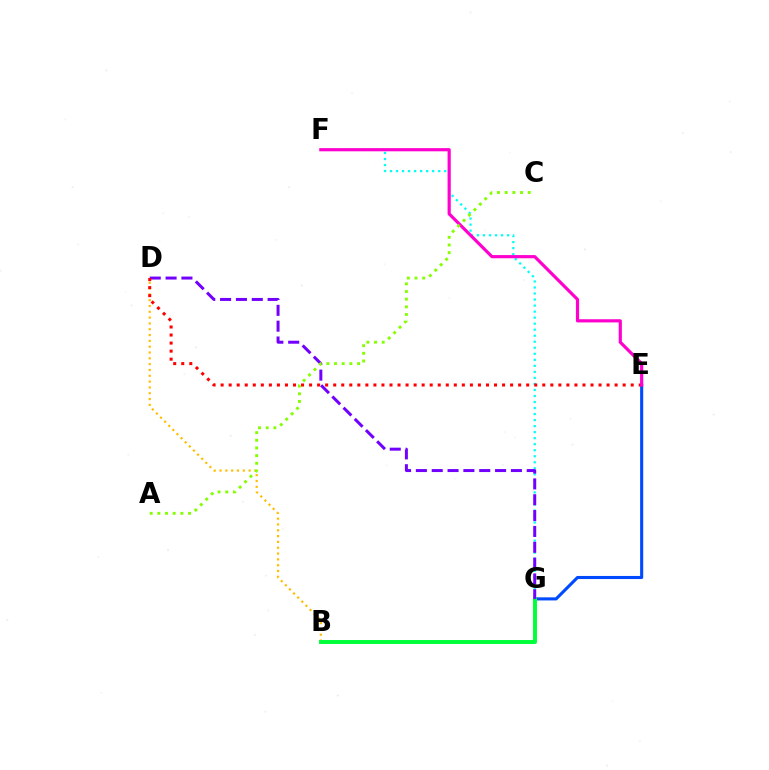{('B', 'D'): [{'color': '#ffbd00', 'line_style': 'dotted', 'thickness': 1.58}], ('E', 'G'): [{'color': '#004bff', 'line_style': 'solid', 'thickness': 2.22}], ('F', 'G'): [{'color': '#00fff6', 'line_style': 'dotted', 'thickness': 1.64}], ('B', 'G'): [{'color': '#00ff39', 'line_style': 'solid', 'thickness': 2.84}], ('D', 'G'): [{'color': '#7200ff', 'line_style': 'dashed', 'thickness': 2.15}], ('D', 'E'): [{'color': '#ff0000', 'line_style': 'dotted', 'thickness': 2.18}], ('E', 'F'): [{'color': '#ff00cf', 'line_style': 'solid', 'thickness': 2.29}], ('A', 'C'): [{'color': '#84ff00', 'line_style': 'dotted', 'thickness': 2.09}]}